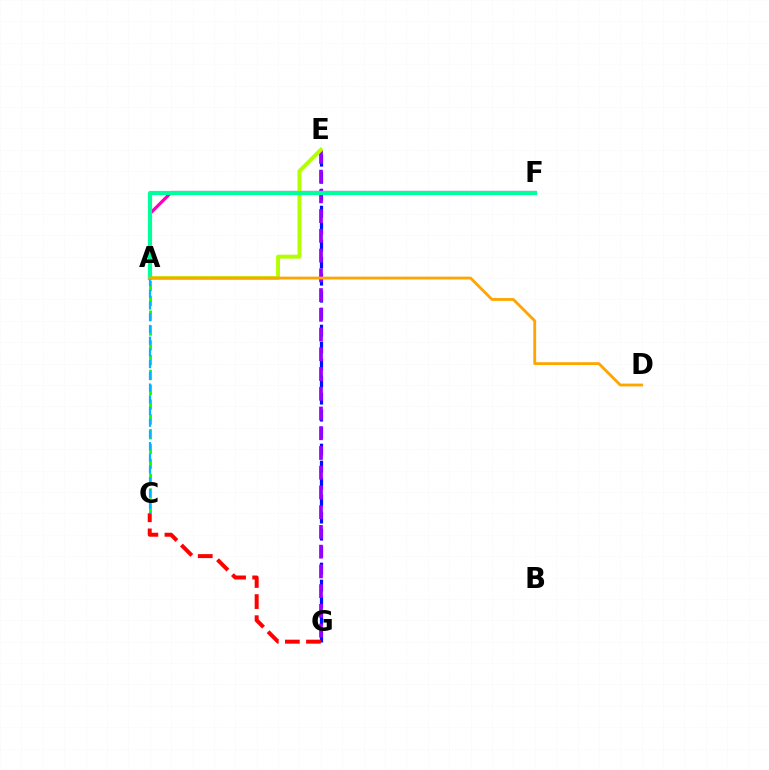{('A', 'C'): [{'color': '#08ff00', 'line_style': 'dashed', 'thickness': 2.01}, {'color': '#00b5ff', 'line_style': 'dashed', 'thickness': 1.59}], ('E', 'G'): [{'color': '#0010ff', 'line_style': 'dashed', 'thickness': 2.31}, {'color': '#9b00ff', 'line_style': 'dashed', 'thickness': 2.68}], ('A', 'F'): [{'color': '#ff00bd', 'line_style': 'solid', 'thickness': 2.3}, {'color': '#00ff9d', 'line_style': 'solid', 'thickness': 3.0}], ('A', 'E'): [{'color': '#b3ff00', 'line_style': 'solid', 'thickness': 2.83}], ('C', 'G'): [{'color': '#ff0000', 'line_style': 'dashed', 'thickness': 2.86}], ('A', 'D'): [{'color': '#ffa500', 'line_style': 'solid', 'thickness': 2.04}]}